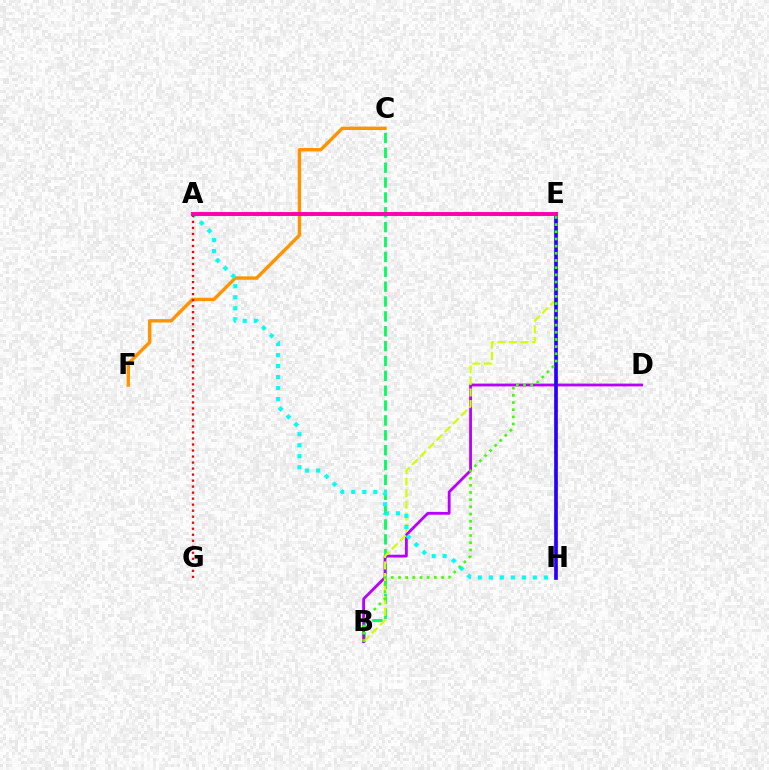{('B', 'C'): [{'color': '#00ff5c', 'line_style': 'dashed', 'thickness': 2.02}], ('B', 'D'): [{'color': '#b900ff', 'line_style': 'solid', 'thickness': 2.02}], ('C', 'F'): [{'color': '#ff9400', 'line_style': 'solid', 'thickness': 2.44}], ('B', 'E'): [{'color': '#d1ff00', 'line_style': 'dashed', 'thickness': 1.57}, {'color': '#3dff00', 'line_style': 'dotted', 'thickness': 1.95}], ('A', 'H'): [{'color': '#00fff6', 'line_style': 'dotted', 'thickness': 2.99}], ('A', 'G'): [{'color': '#ff0000', 'line_style': 'dotted', 'thickness': 1.63}], ('E', 'H'): [{'color': '#0074ff', 'line_style': 'dashed', 'thickness': 1.55}, {'color': '#2500ff', 'line_style': 'solid', 'thickness': 2.63}], ('A', 'E'): [{'color': '#ff00ac', 'line_style': 'solid', 'thickness': 2.82}]}